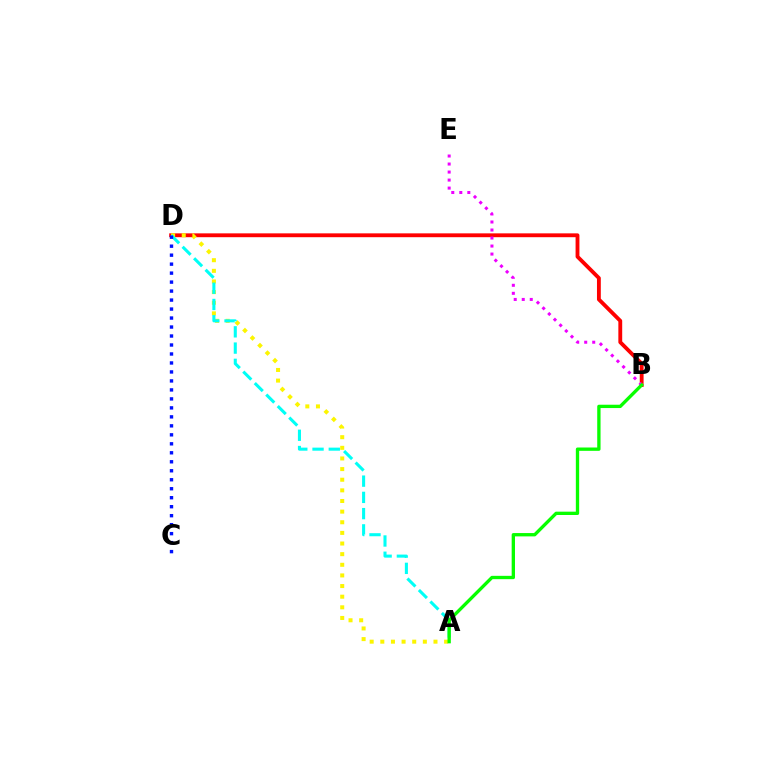{('B', 'D'): [{'color': '#ff0000', 'line_style': 'solid', 'thickness': 2.77}], ('A', 'D'): [{'color': '#fcf500', 'line_style': 'dotted', 'thickness': 2.89}, {'color': '#00fff6', 'line_style': 'dashed', 'thickness': 2.21}], ('B', 'E'): [{'color': '#ee00ff', 'line_style': 'dotted', 'thickness': 2.18}], ('A', 'B'): [{'color': '#08ff00', 'line_style': 'solid', 'thickness': 2.4}], ('C', 'D'): [{'color': '#0010ff', 'line_style': 'dotted', 'thickness': 2.44}]}